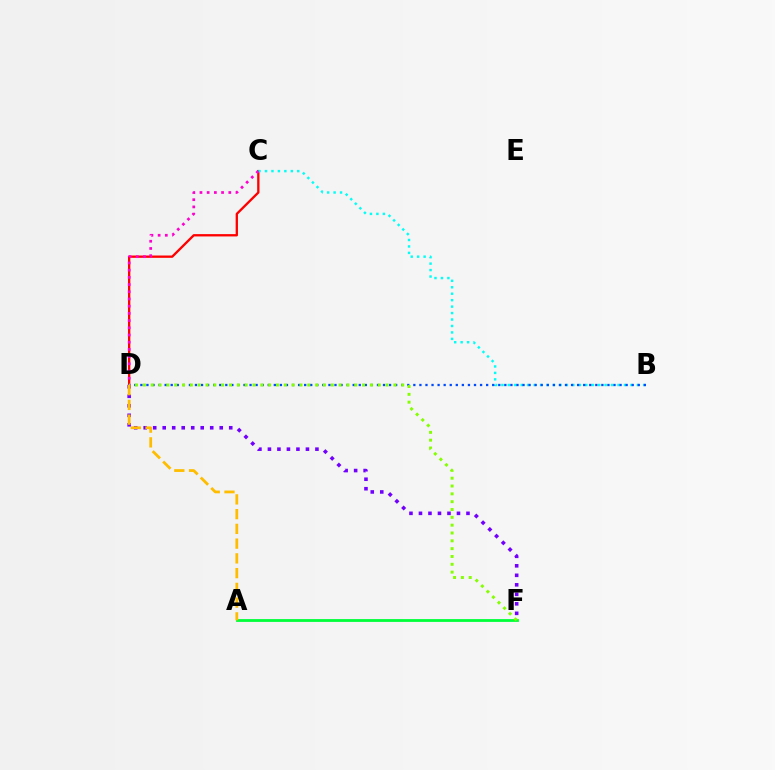{('C', 'D'): [{'color': '#ff0000', 'line_style': 'solid', 'thickness': 1.67}, {'color': '#ff00cf', 'line_style': 'dotted', 'thickness': 1.96}], ('B', 'C'): [{'color': '#00fff6', 'line_style': 'dotted', 'thickness': 1.75}], ('B', 'D'): [{'color': '#004bff', 'line_style': 'dotted', 'thickness': 1.65}], ('A', 'F'): [{'color': '#00ff39', 'line_style': 'solid', 'thickness': 2.02}], ('D', 'F'): [{'color': '#7200ff', 'line_style': 'dotted', 'thickness': 2.58}, {'color': '#84ff00', 'line_style': 'dotted', 'thickness': 2.13}], ('A', 'D'): [{'color': '#ffbd00', 'line_style': 'dashed', 'thickness': 2.0}]}